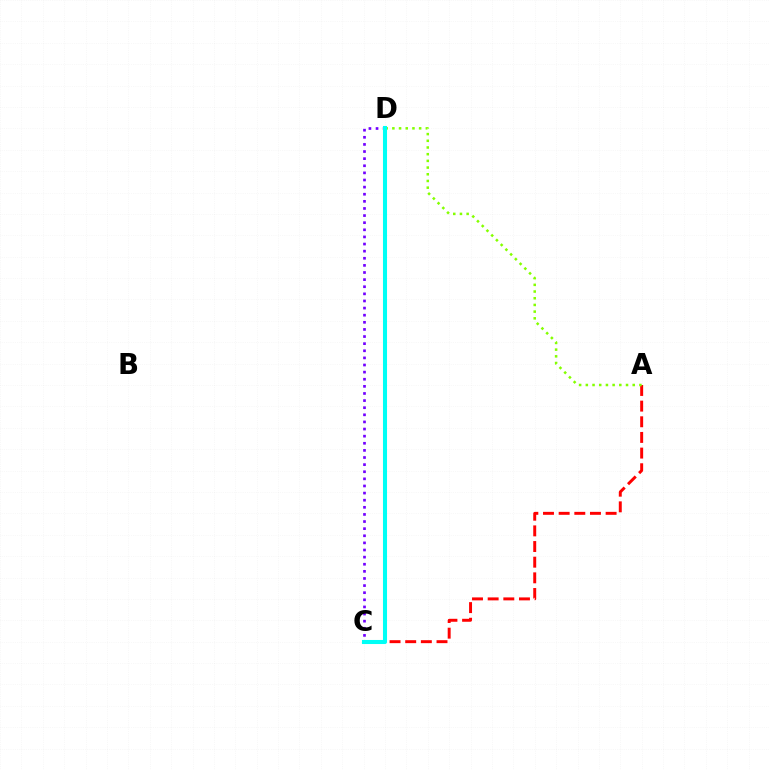{('A', 'C'): [{'color': '#ff0000', 'line_style': 'dashed', 'thickness': 2.13}], ('C', 'D'): [{'color': '#7200ff', 'line_style': 'dotted', 'thickness': 1.93}, {'color': '#00fff6', 'line_style': 'solid', 'thickness': 2.93}], ('A', 'D'): [{'color': '#84ff00', 'line_style': 'dotted', 'thickness': 1.82}]}